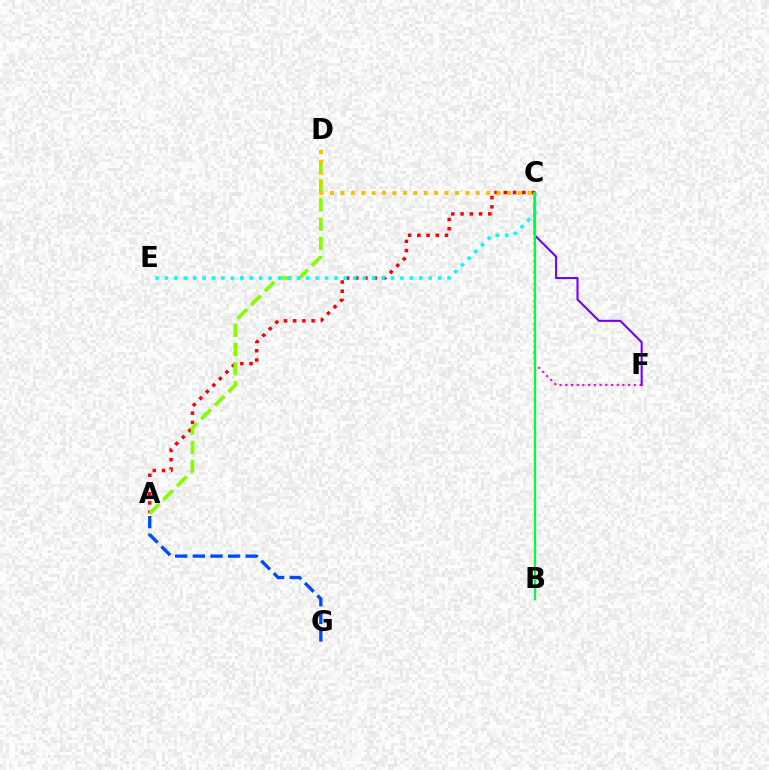{('A', 'G'): [{'color': '#004bff', 'line_style': 'dashed', 'thickness': 2.4}], ('C', 'F'): [{'color': '#ff00cf', 'line_style': 'dotted', 'thickness': 1.55}, {'color': '#7200ff', 'line_style': 'solid', 'thickness': 1.5}], ('A', 'C'): [{'color': '#ff0000', 'line_style': 'dotted', 'thickness': 2.51}], ('A', 'D'): [{'color': '#84ff00', 'line_style': 'dashed', 'thickness': 2.62}], ('C', 'D'): [{'color': '#ffbd00', 'line_style': 'dotted', 'thickness': 2.83}], ('C', 'E'): [{'color': '#00fff6', 'line_style': 'dotted', 'thickness': 2.56}], ('B', 'C'): [{'color': '#00ff39', 'line_style': 'solid', 'thickness': 1.63}]}